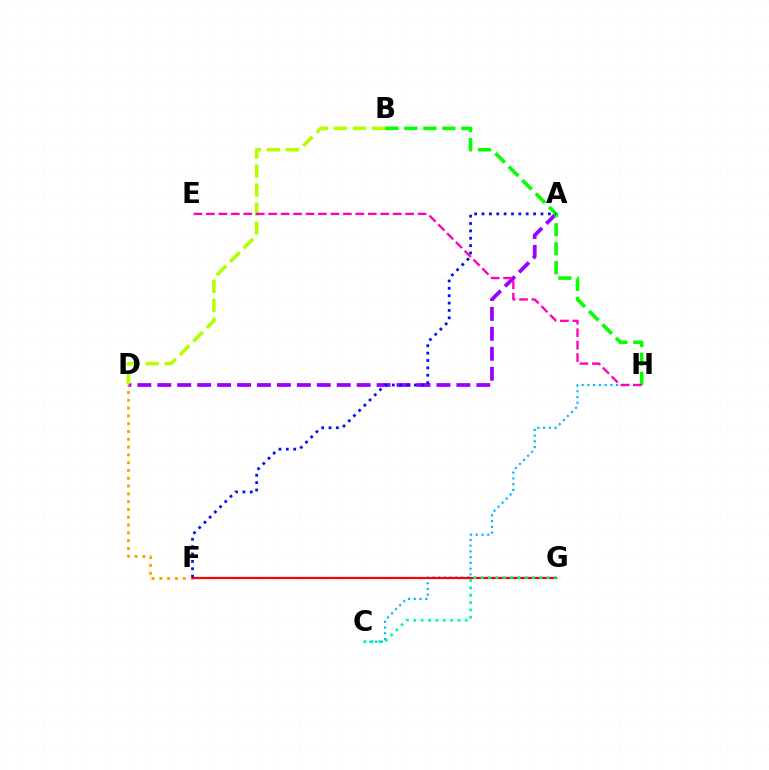{('A', 'D'): [{'color': '#9b00ff', 'line_style': 'dashed', 'thickness': 2.71}], ('B', 'D'): [{'color': '#b3ff00', 'line_style': 'dashed', 'thickness': 2.58}], ('B', 'H'): [{'color': '#08ff00', 'line_style': 'dashed', 'thickness': 2.58}], ('D', 'F'): [{'color': '#ffa500', 'line_style': 'dotted', 'thickness': 2.12}], ('C', 'H'): [{'color': '#00b5ff', 'line_style': 'dotted', 'thickness': 1.56}], ('E', 'H'): [{'color': '#ff00bd', 'line_style': 'dashed', 'thickness': 1.69}], ('F', 'G'): [{'color': '#ff0000', 'line_style': 'solid', 'thickness': 1.6}], ('A', 'F'): [{'color': '#0010ff', 'line_style': 'dotted', 'thickness': 2.0}], ('C', 'G'): [{'color': '#00ff9d', 'line_style': 'dotted', 'thickness': 1.99}]}